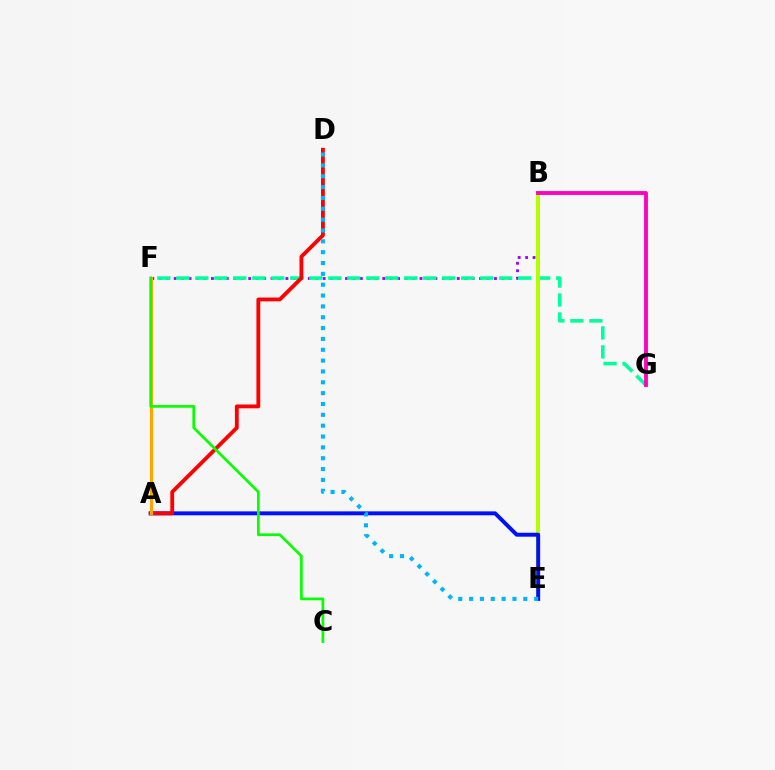{('B', 'F'): [{'color': '#9b00ff', 'line_style': 'dotted', 'thickness': 2.02}], ('F', 'G'): [{'color': '#00ff9d', 'line_style': 'dashed', 'thickness': 2.58}], ('B', 'E'): [{'color': '#b3ff00', 'line_style': 'solid', 'thickness': 2.88}], ('A', 'E'): [{'color': '#0010ff', 'line_style': 'solid', 'thickness': 2.83}], ('A', 'D'): [{'color': '#ff0000', 'line_style': 'solid', 'thickness': 2.75}], ('A', 'F'): [{'color': '#ffa500', 'line_style': 'solid', 'thickness': 2.27}], ('C', 'F'): [{'color': '#08ff00', 'line_style': 'solid', 'thickness': 1.94}], ('B', 'G'): [{'color': '#ff00bd', 'line_style': 'solid', 'thickness': 2.77}], ('D', 'E'): [{'color': '#00b5ff', 'line_style': 'dotted', 'thickness': 2.95}]}